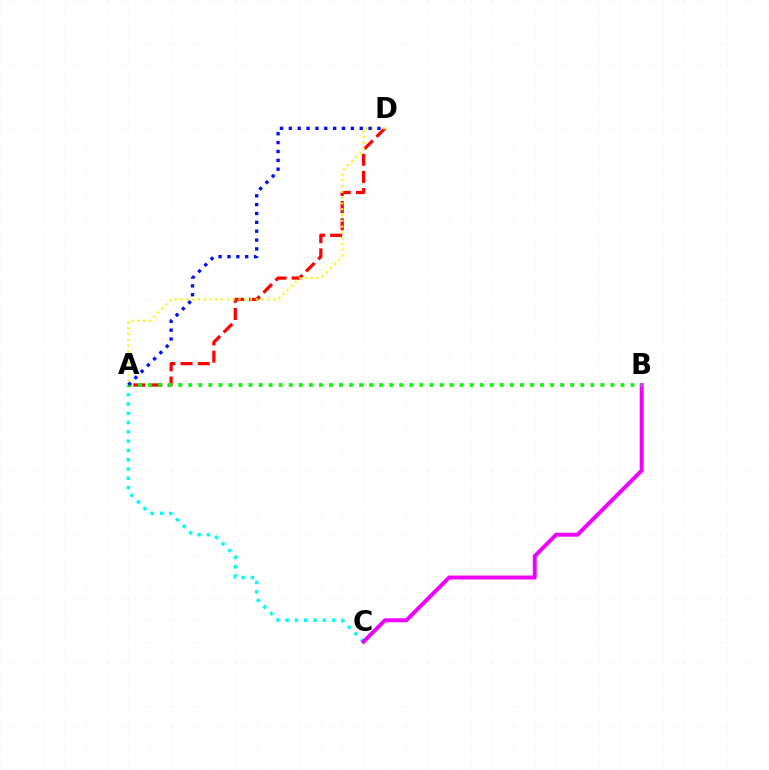{('A', 'D'): [{'color': '#ff0000', 'line_style': 'dashed', 'thickness': 2.33}, {'color': '#fcf500', 'line_style': 'dotted', 'thickness': 1.57}, {'color': '#0010ff', 'line_style': 'dotted', 'thickness': 2.41}], ('A', 'C'): [{'color': '#00fff6', 'line_style': 'dotted', 'thickness': 2.52}], ('B', 'C'): [{'color': '#ee00ff', 'line_style': 'solid', 'thickness': 2.84}], ('A', 'B'): [{'color': '#08ff00', 'line_style': 'dotted', 'thickness': 2.73}]}